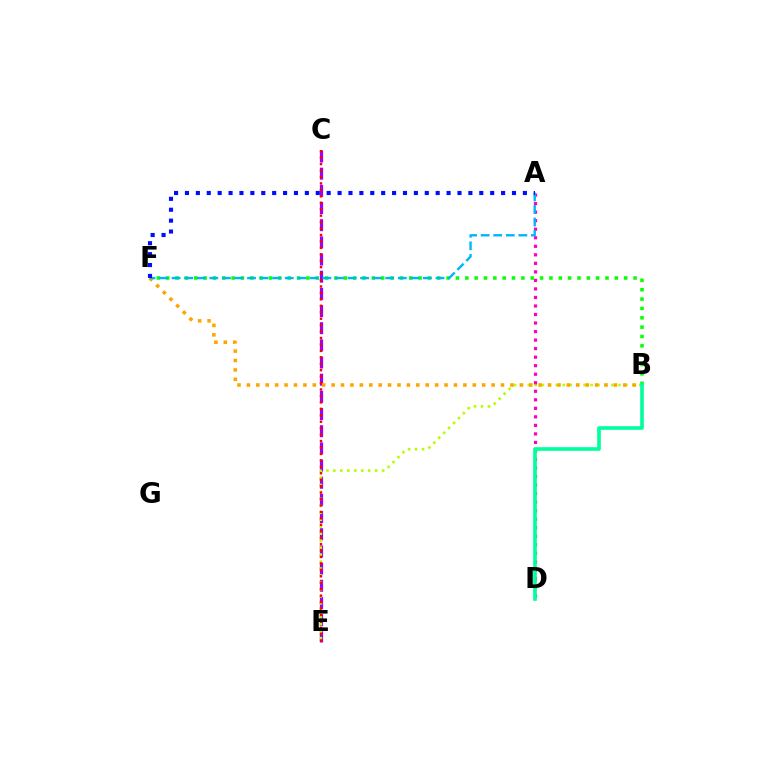{('C', 'E'): [{'color': '#9b00ff', 'line_style': 'dashed', 'thickness': 2.33}, {'color': '#ff0000', 'line_style': 'dotted', 'thickness': 1.75}], ('B', 'E'): [{'color': '#b3ff00', 'line_style': 'dotted', 'thickness': 1.89}], ('B', 'F'): [{'color': '#08ff00', 'line_style': 'dotted', 'thickness': 2.54}, {'color': '#ffa500', 'line_style': 'dotted', 'thickness': 2.56}], ('A', 'D'): [{'color': '#ff00bd', 'line_style': 'dotted', 'thickness': 2.32}], ('A', 'F'): [{'color': '#00b5ff', 'line_style': 'dashed', 'thickness': 1.71}, {'color': '#0010ff', 'line_style': 'dotted', 'thickness': 2.96}], ('B', 'D'): [{'color': '#00ff9d', 'line_style': 'solid', 'thickness': 2.62}]}